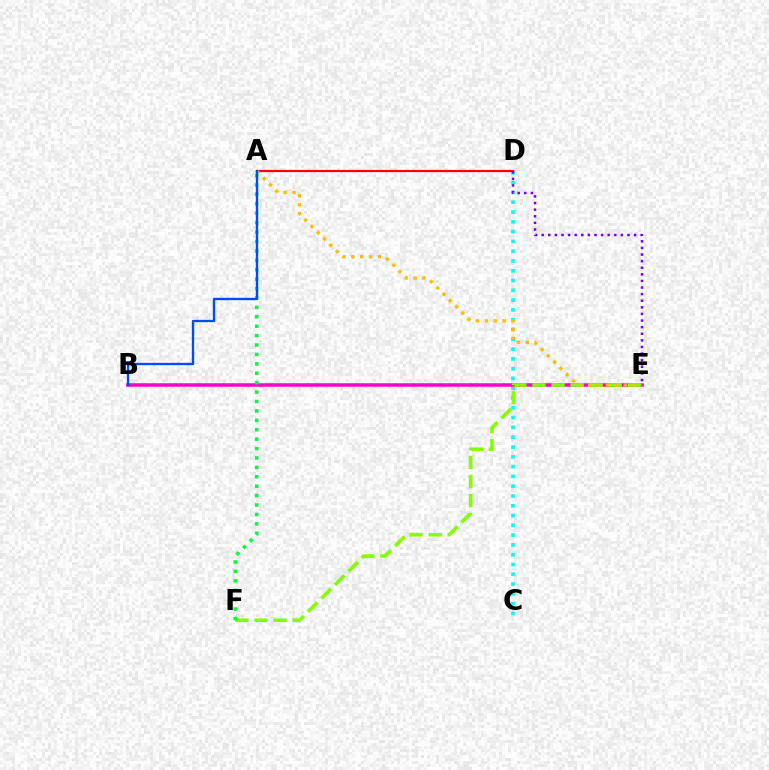{('C', 'D'): [{'color': '#00fff6', 'line_style': 'dotted', 'thickness': 2.66}], ('A', 'D'): [{'color': '#ff0000', 'line_style': 'solid', 'thickness': 1.56}], ('B', 'E'): [{'color': '#ff00cf', 'line_style': 'solid', 'thickness': 2.53}], ('E', 'F'): [{'color': '#84ff00', 'line_style': 'dashed', 'thickness': 2.59}], ('A', 'E'): [{'color': '#ffbd00', 'line_style': 'dotted', 'thickness': 2.42}], ('A', 'F'): [{'color': '#00ff39', 'line_style': 'dotted', 'thickness': 2.56}], ('D', 'E'): [{'color': '#7200ff', 'line_style': 'dotted', 'thickness': 1.79}], ('A', 'B'): [{'color': '#004bff', 'line_style': 'solid', 'thickness': 1.69}]}